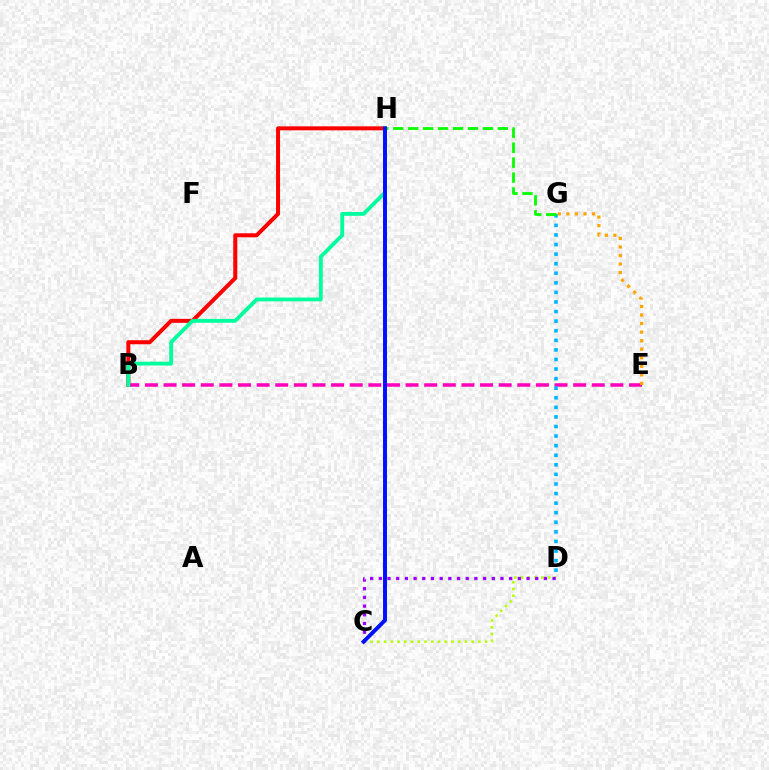{('B', 'H'): [{'color': '#ff0000', 'line_style': 'solid', 'thickness': 2.88}, {'color': '#00ff9d', 'line_style': 'solid', 'thickness': 2.77}], ('B', 'E'): [{'color': '#ff00bd', 'line_style': 'dashed', 'thickness': 2.53}], ('D', 'G'): [{'color': '#00b5ff', 'line_style': 'dotted', 'thickness': 2.6}], ('E', 'G'): [{'color': '#ffa500', 'line_style': 'dotted', 'thickness': 2.32}], ('G', 'H'): [{'color': '#08ff00', 'line_style': 'dashed', 'thickness': 2.03}], ('C', 'D'): [{'color': '#b3ff00', 'line_style': 'dotted', 'thickness': 1.83}, {'color': '#9b00ff', 'line_style': 'dotted', 'thickness': 2.36}], ('C', 'H'): [{'color': '#0010ff', 'line_style': 'solid', 'thickness': 2.84}]}